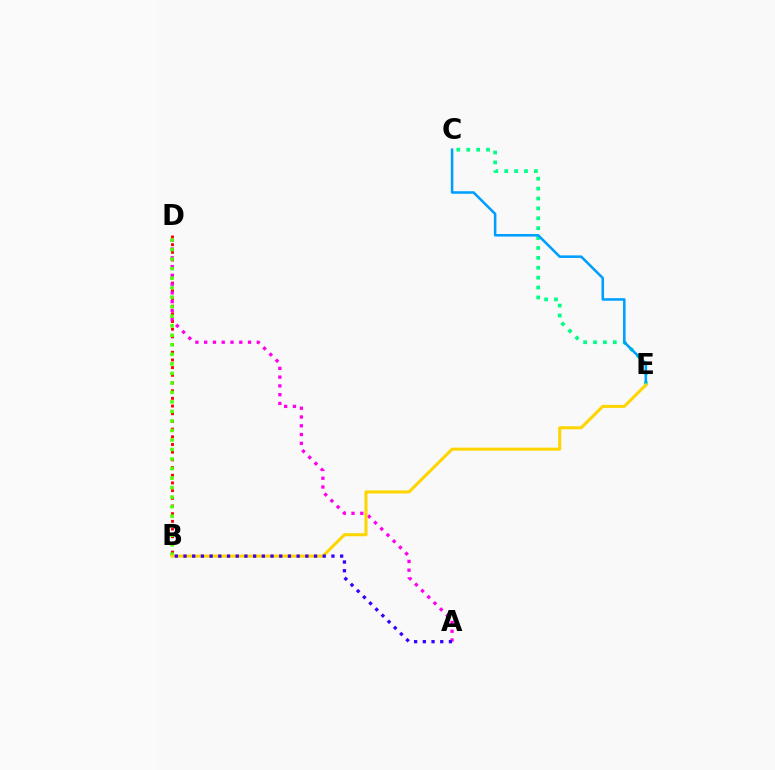{('B', 'D'): [{'color': '#ff0000', 'line_style': 'dotted', 'thickness': 2.09}, {'color': '#4fff00', 'line_style': 'dotted', 'thickness': 2.59}], ('A', 'D'): [{'color': '#ff00ed', 'line_style': 'dotted', 'thickness': 2.38}], ('C', 'E'): [{'color': '#00ff86', 'line_style': 'dotted', 'thickness': 2.69}, {'color': '#009eff', 'line_style': 'solid', 'thickness': 1.84}], ('B', 'E'): [{'color': '#ffd500', 'line_style': 'solid', 'thickness': 2.19}], ('A', 'B'): [{'color': '#3700ff', 'line_style': 'dotted', 'thickness': 2.36}]}